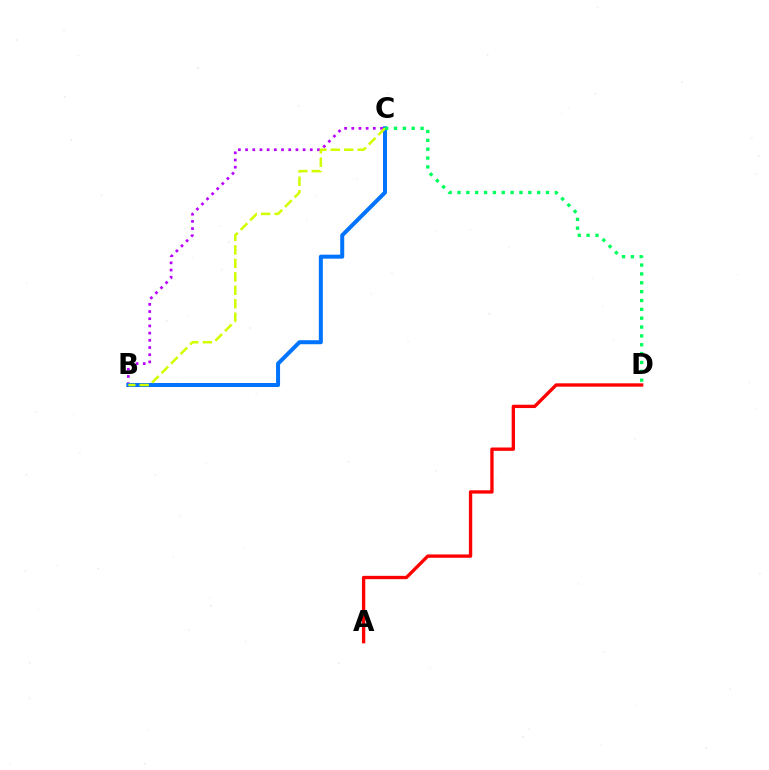{('B', 'C'): [{'color': '#b900ff', 'line_style': 'dotted', 'thickness': 1.95}, {'color': '#0074ff', 'line_style': 'solid', 'thickness': 2.88}, {'color': '#d1ff00', 'line_style': 'dashed', 'thickness': 1.83}], ('A', 'D'): [{'color': '#ff0000', 'line_style': 'solid', 'thickness': 2.4}], ('C', 'D'): [{'color': '#00ff5c', 'line_style': 'dotted', 'thickness': 2.41}]}